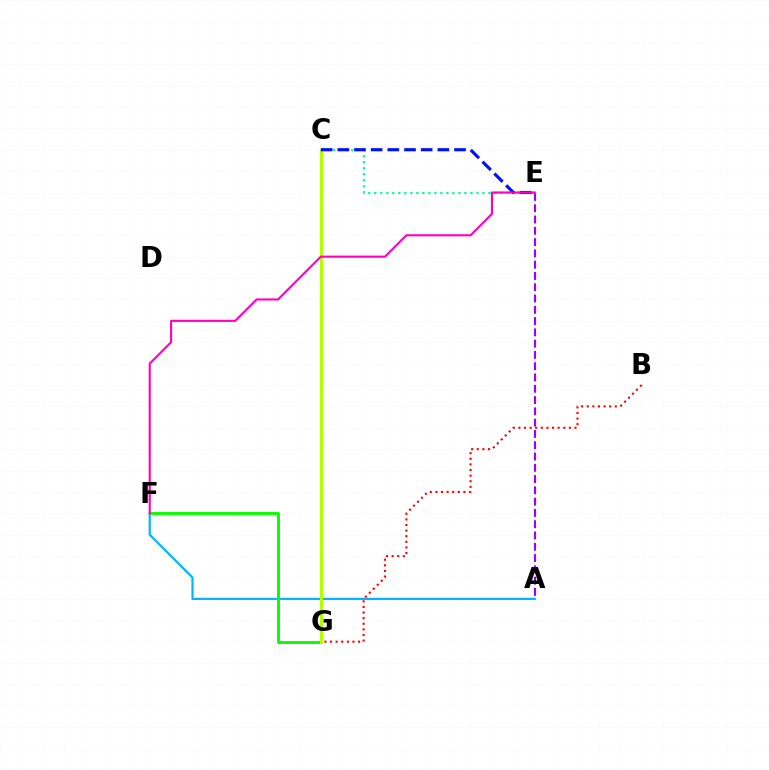{('B', 'G'): [{'color': '#ff0000', 'line_style': 'dotted', 'thickness': 1.52}], ('A', 'F'): [{'color': '#00b5ff', 'line_style': 'solid', 'thickness': 1.57}], ('C', 'E'): [{'color': '#00ff9d', 'line_style': 'dotted', 'thickness': 1.63}, {'color': '#0010ff', 'line_style': 'dashed', 'thickness': 2.26}], ('F', 'G'): [{'color': '#08ff00', 'line_style': 'solid', 'thickness': 2.11}], ('C', 'G'): [{'color': '#ffa500', 'line_style': 'dotted', 'thickness': 2.37}, {'color': '#b3ff00', 'line_style': 'solid', 'thickness': 2.16}], ('A', 'E'): [{'color': '#9b00ff', 'line_style': 'dashed', 'thickness': 1.53}], ('E', 'F'): [{'color': '#ff00bd', 'line_style': 'solid', 'thickness': 1.52}]}